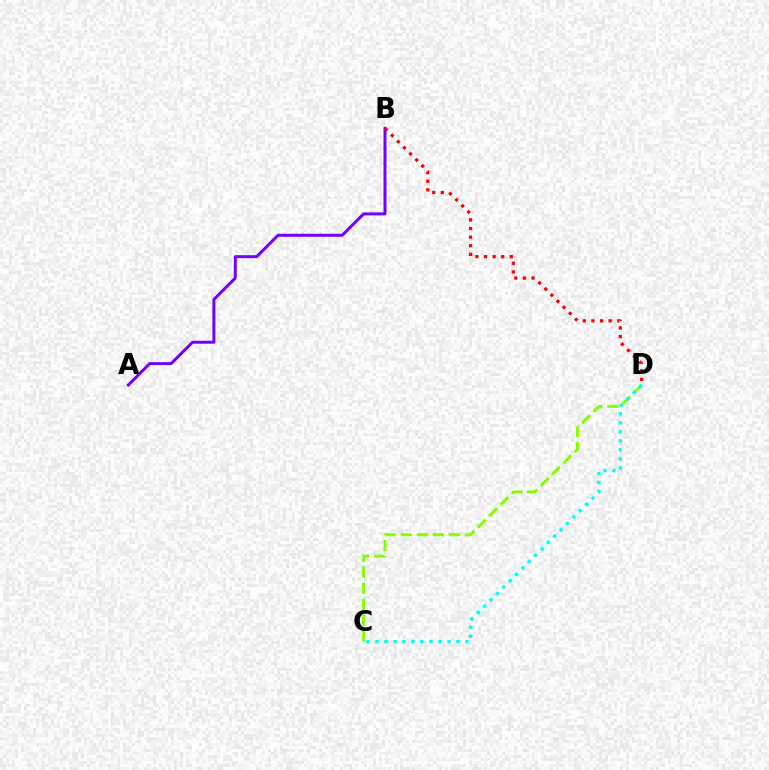{('A', 'B'): [{'color': '#7200ff', 'line_style': 'solid', 'thickness': 2.15}], ('B', 'D'): [{'color': '#ff0000', 'line_style': 'dotted', 'thickness': 2.34}], ('C', 'D'): [{'color': '#84ff00', 'line_style': 'dashed', 'thickness': 2.18}, {'color': '#00fff6', 'line_style': 'dotted', 'thickness': 2.45}]}